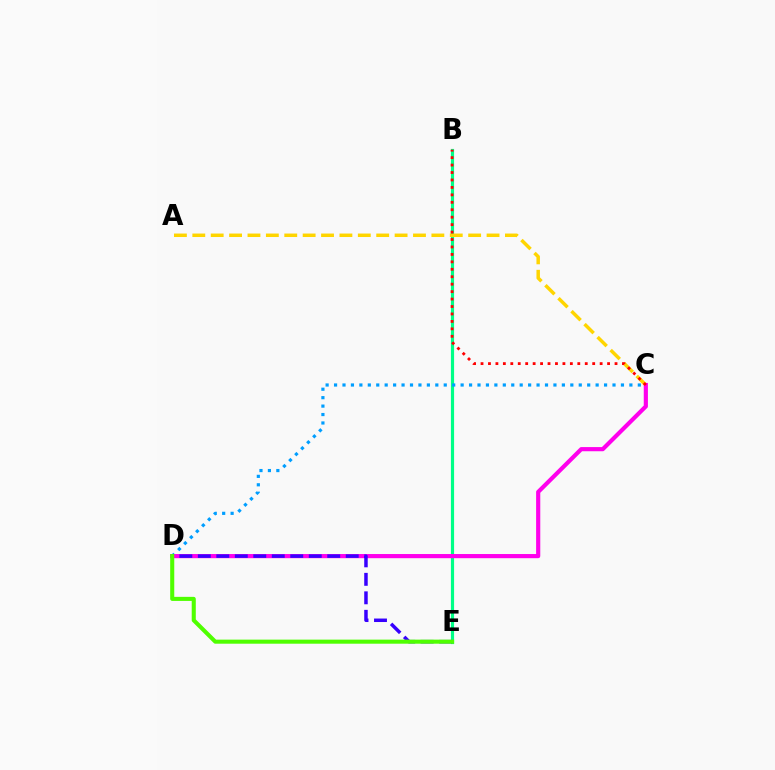{('B', 'E'): [{'color': '#00ff86', 'line_style': 'solid', 'thickness': 2.28}], ('A', 'C'): [{'color': '#ffd500', 'line_style': 'dashed', 'thickness': 2.5}], ('C', 'D'): [{'color': '#009eff', 'line_style': 'dotted', 'thickness': 2.29}, {'color': '#ff00ed', 'line_style': 'solid', 'thickness': 2.99}], ('B', 'C'): [{'color': '#ff0000', 'line_style': 'dotted', 'thickness': 2.02}], ('D', 'E'): [{'color': '#3700ff', 'line_style': 'dashed', 'thickness': 2.51}, {'color': '#4fff00', 'line_style': 'solid', 'thickness': 2.93}]}